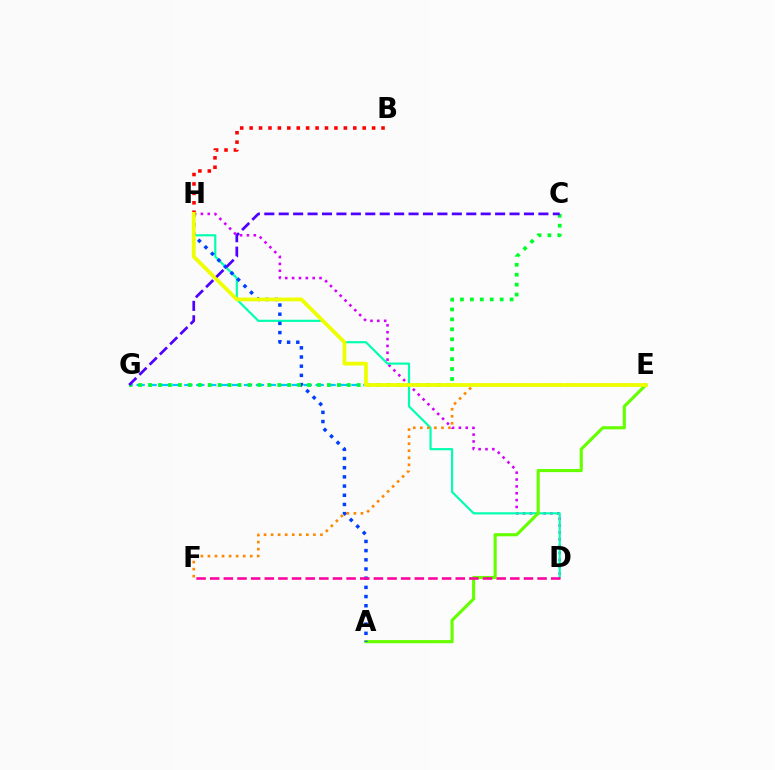{('E', 'G'): [{'color': '#00c7ff', 'line_style': 'dashed', 'thickness': 1.62}], ('D', 'H'): [{'color': '#d600ff', 'line_style': 'dotted', 'thickness': 1.86}, {'color': '#00ffaf', 'line_style': 'solid', 'thickness': 1.56}], ('A', 'E'): [{'color': '#66ff00', 'line_style': 'solid', 'thickness': 2.25}], ('A', 'H'): [{'color': '#003fff', 'line_style': 'dotted', 'thickness': 2.5}], ('C', 'G'): [{'color': '#00ff27', 'line_style': 'dotted', 'thickness': 2.7}, {'color': '#4f00ff', 'line_style': 'dashed', 'thickness': 1.96}], ('E', 'F'): [{'color': '#ff8800', 'line_style': 'dotted', 'thickness': 1.91}], ('B', 'H'): [{'color': '#ff0000', 'line_style': 'dotted', 'thickness': 2.56}], ('E', 'H'): [{'color': '#eeff00', 'line_style': 'solid', 'thickness': 2.72}], ('D', 'F'): [{'color': '#ff00a0', 'line_style': 'dashed', 'thickness': 1.85}]}